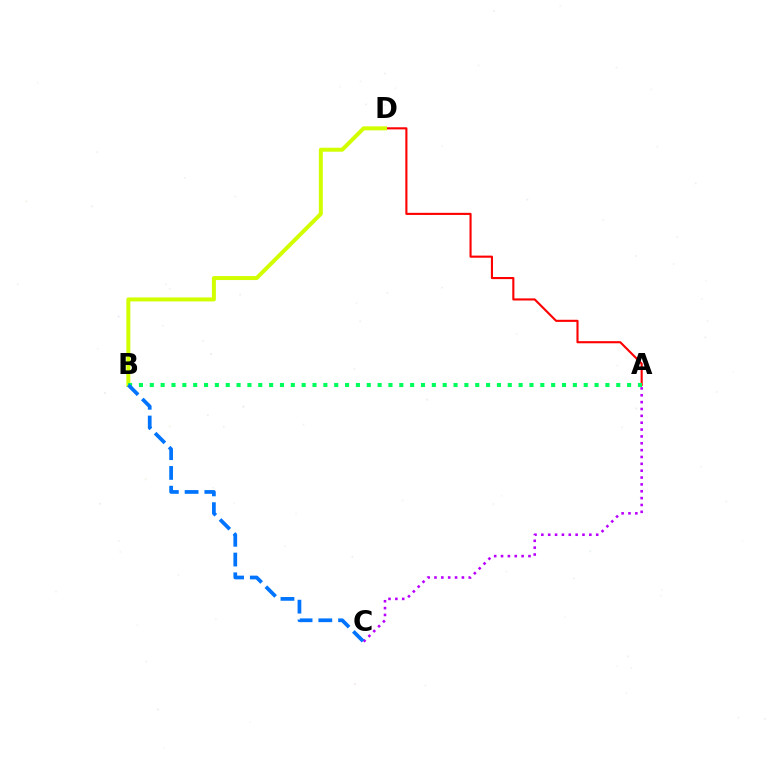{('A', 'D'): [{'color': '#ff0000', 'line_style': 'solid', 'thickness': 1.52}], ('A', 'C'): [{'color': '#b900ff', 'line_style': 'dotted', 'thickness': 1.86}], ('B', 'D'): [{'color': '#d1ff00', 'line_style': 'solid', 'thickness': 2.87}], ('A', 'B'): [{'color': '#00ff5c', 'line_style': 'dotted', 'thickness': 2.95}], ('B', 'C'): [{'color': '#0074ff', 'line_style': 'dashed', 'thickness': 2.68}]}